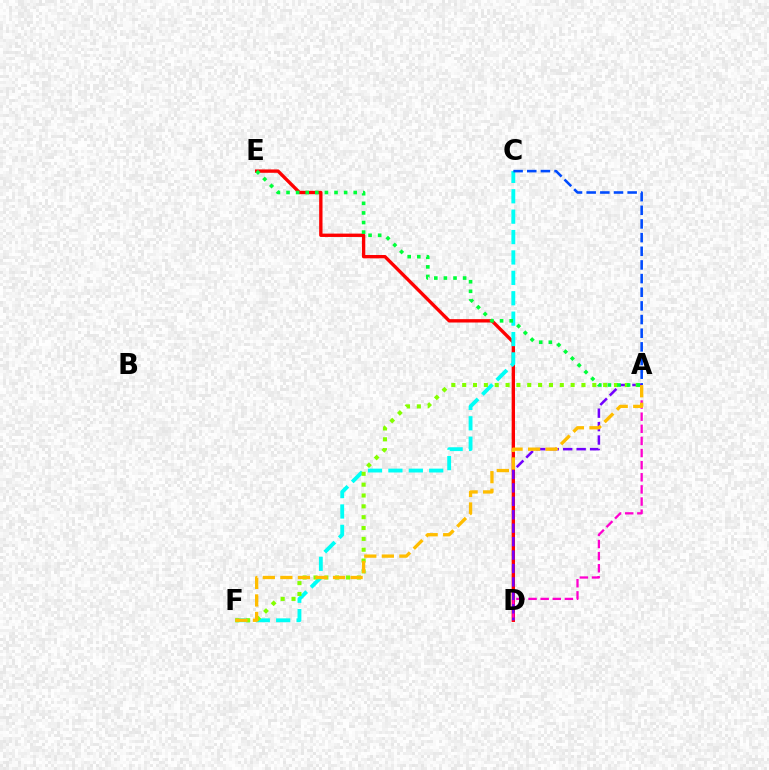{('D', 'E'): [{'color': '#ff0000', 'line_style': 'solid', 'thickness': 2.41}], ('C', 'F'): [{'color': '#00fff6', 'line_style': 'dashed', 'thickness': 2.77}], ('A', 'D'): [{'color': '#ff00cf', 'line_style': 'dashed', 'thickness': 1.65}, {'color': '#7200ff', 'line_style': 'dashed', 'thickness': 1.82}], ('A', 'C'): [{'color': '#004bff', 'line_style': 'dashed', 'thickness': 1.86}], ('A', 'F'): [{'color': '#84ff00', 'line_style': 'dotted', 'thickness': 2.95}, {'color': '#ffbd00', 'line_style': 'dashed', 'thickness': 2.38}], ('A', 'E'): [{'color': '#00ff39', 'line_style': 'dotted', 'thickness': 2.61}]}